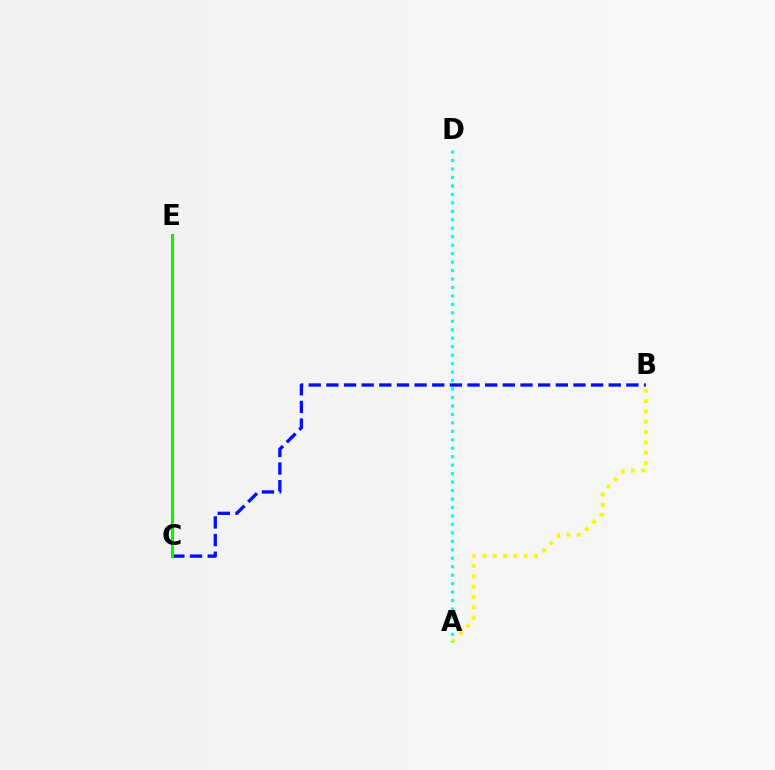{('A', 'B'): [{'color': '#fcf500', 'line_style': 'dotted', 'thickness': 2.81}], ('C', 'E'): [{'color': '#ee00ff', 'line_style': 'dashed', 'thickness': 1.86}, {'color': '#ff0000', 'line_style': 'solid', 'thickness': 2.12}, {'color': '#08ff00', 'line_style': 'solid', 'thickness': 1.96}], ('B', 'C'): [{'color': '#0010ff', 'line_style': 'dashed', 'thickness': 2.4}], ('A', 'D'): [{'color': '#00fff6', 'line_style': 'dotted', 'thickness': 2.3}]}